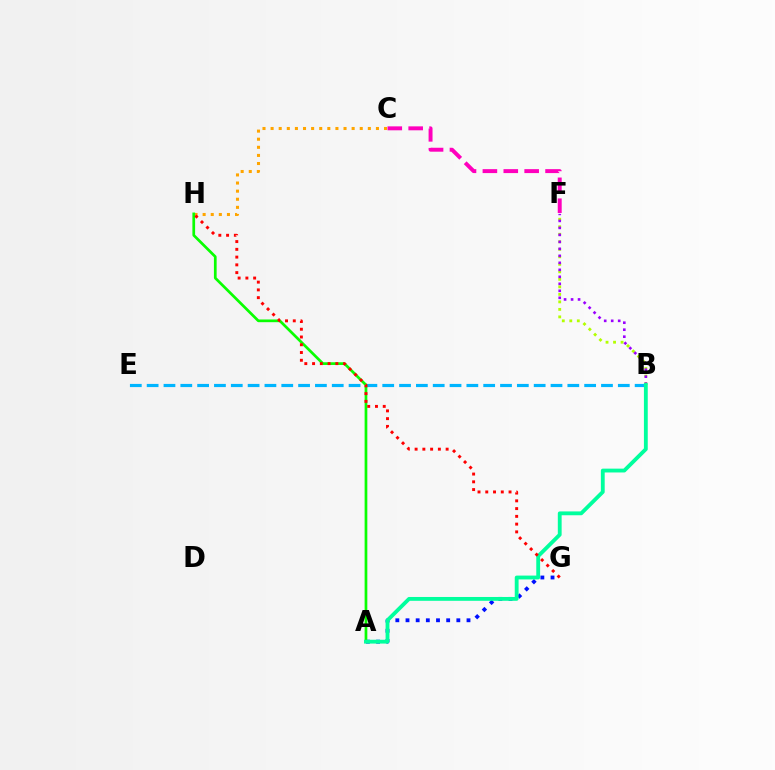{('B', 'F'): [{'color': '#b3ff00', 'line_style': 'dotted', 'thickness': 2.04}, {'color': '#9b00ff', 'line_style': 'dotted', 'thickness': 1.9}], ('A', 'G'): [{'color': '#0010ff', 'line_style': 'dotted', 'thickness': 2.76}], ('B', 'E'): [{'color': '#00b5ff', 'line_style': 'dashed', 'thickness': 2.29}], ('C', 'H'): [{'color': '#ffa500', 'line_style': 'dotted', 'thickness': 2.2}], ('A', 'H'): [{'color': '#08ff00', 'line_style': 'solid', 'thickness': 1.95}], ('A', 'B'): [{'color': '#00ff9d', 'line_style': 'solid', 'thickness': 2.76}], ('G', 'H'): [{'color': '#ff0000', 'line_style': 'dotted', 'thickness': 2.11}], ('C', 'F'): [{'color': '#ff00bd', 'line_style': 'dashed', 'thickness': 2.84}]}